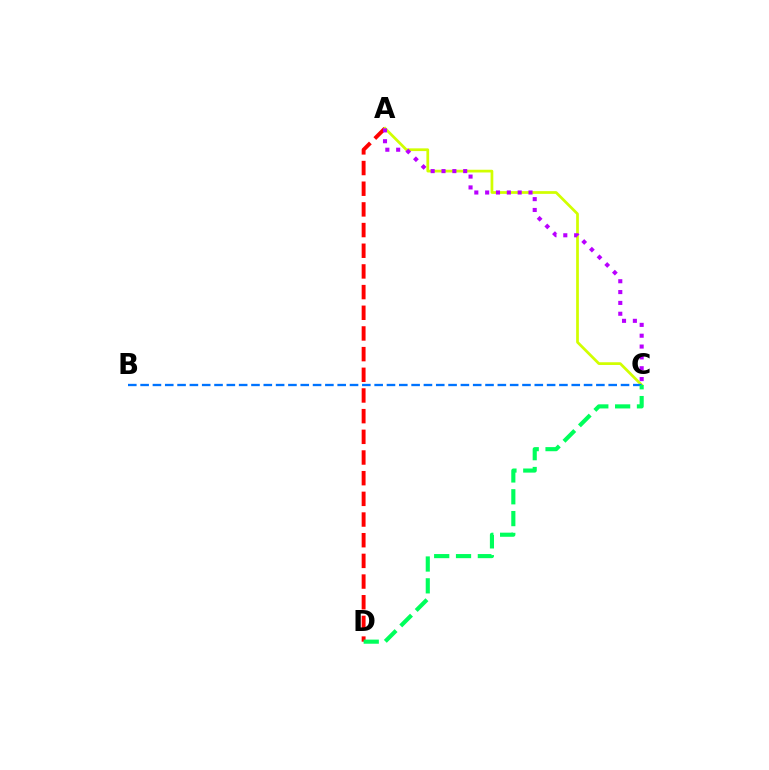{('A', 'D'): [{'color': '#ff0000', 'line_style': 'dashed', 'thickness': 2.81}], ('A', 'C'): [{'color': '#d1ff00', 'line_style': 'solid', 'thickness': 1.97}, {'color': '#b900ff', 'line_style': 'dotted', 'thickness': 2.94}], ('B', 'C'): [{'color': '#0074ff', 'line_style': 'dashed', 'thickness': 1.67}], ('C', 'D'): [{'color': '#00ff5c', 'line_style': 'dashed', 'thickness': 2.97}]}